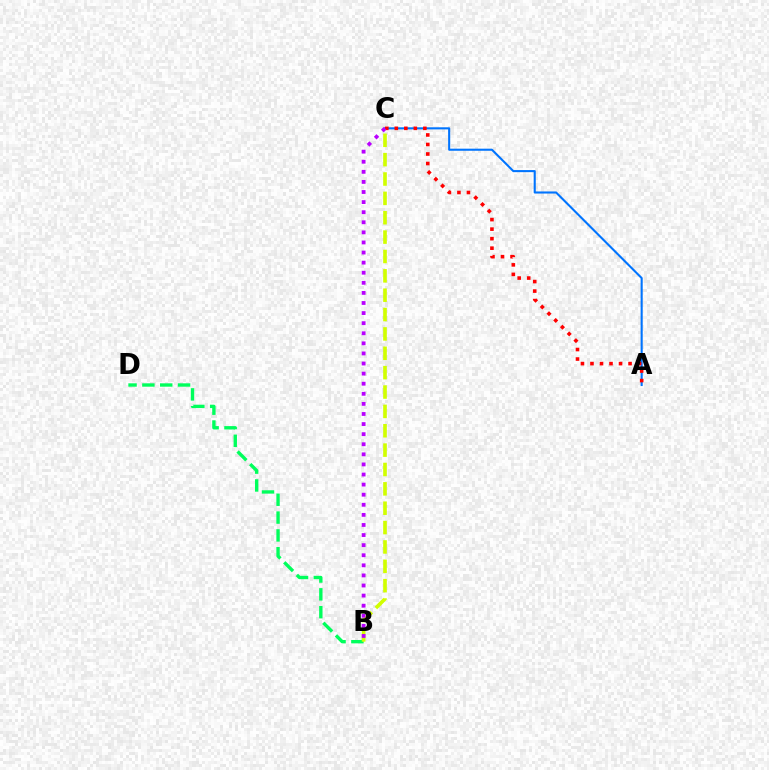{('B', 'D'): [{'color': '#00ff5c', 'line_style': 'dashed', 'thickness': 2.42}], ('A', 'C'): [{'color': '#0074ff', 'line_style': 'solid', 'thickness': 1.51}, {'color': '#ff0000', 'line_style': 'dotted', 'thickness': 2.59}], ('B', 'C'): [{'color': '#d1ff00', 'line_style': 'dashed', 'thickness': 2.63}, {'color': '#b900ff', 'line_style': 'dotted', 'thickness': 2.74}]}